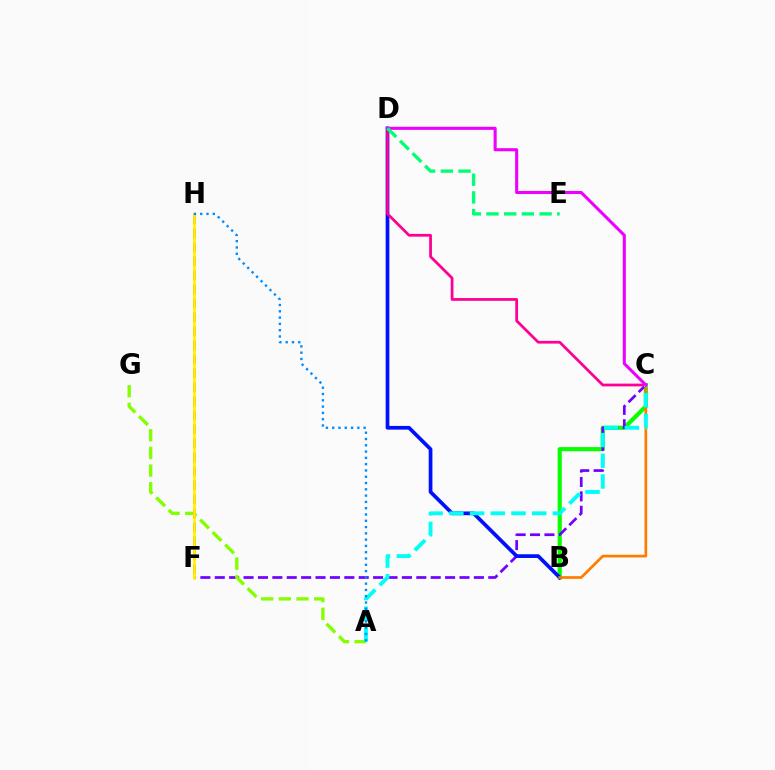{('B', 'C'): [{'color': '#08ff00', 'line_style': 'solid', 'thickness': 2.98}, {'color': '#ff7c00', 'line_style': 'solid', 'thickness': 1.95}], ('C', 'F'): [{'color': '#7200ff', 'line_style': 'dashed', 'thickness': 1.96}], ('B', 'D'): [{'color': '#0010ff', 'line_style': 'solid', 'thickness': 2.68}], ('C', 'D'): [{'color': '#ff0094', 'line_style': 'solid', 'thickness': 1.99}, {'color': '#ee00ff', 'line_style': 'solid', 'thickness': 2.21}], ('A', 'G'): [{'color': '#84ff00', 'line_style': 'dashed', 'thickness': 2.4}], ('F', 'H'): [{'color': '#ff0000', 'line_style': 'dashed', 'thickness': 1.9}, {'color': '#fcf500', 'line_style': 'solid', 'thickness': 1.94}], ('A', 'C'): [{'color': '#00fff6', 'line_style': 'dashed', 'thickness': 2.81}], ('A', 'H'): [{'color': '#008cff', 'line_style': 'dotted', 'thickness': 1.71}], ('D', 'E'): [{'color': '#00ff74', 'line_style': 'dashed', 'thickness': 2.4}]}